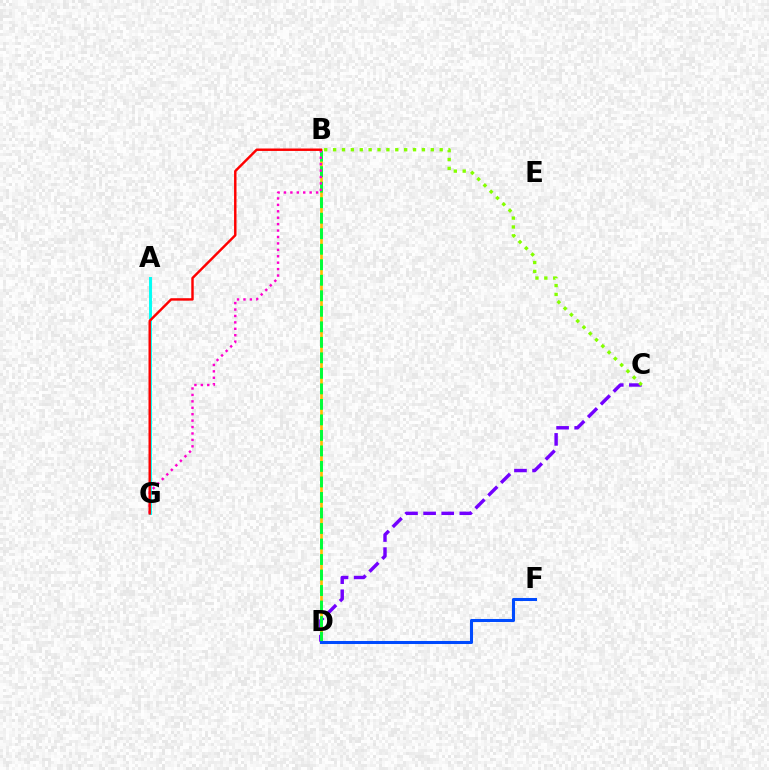{('C', 'D'): [{'color': '#7200ff', 'line_style': 'dashed', 'thickness': 2.46}], ('B', 'D'): [{'color': '#ffbd00', 'line_style': 'solid', 'thickness': 1.92}, {'color': '#00ff39', 'line_style': 'dashed', 'thickness': 2.11}], ('B', 'G'): [{'color': '#ff00cf', 'line_style': 'dotted', 'thickness': 1.75}, {'color': '#ff0000', 'line_style': 'solid', 'thickness': 1.76}], ('D', 'F'): [{'color': '#004bff', 'line_style': 'solid', 'thickness': 2.19}], ('A', 'G'): [{'color': '#00fff6', 'line_style': 'solid', 'thickness': 2.11}], ('B', 'C'): [{'color': '#84ff00', 'line_style': 'dotted', 'thickness': 2.41}]}